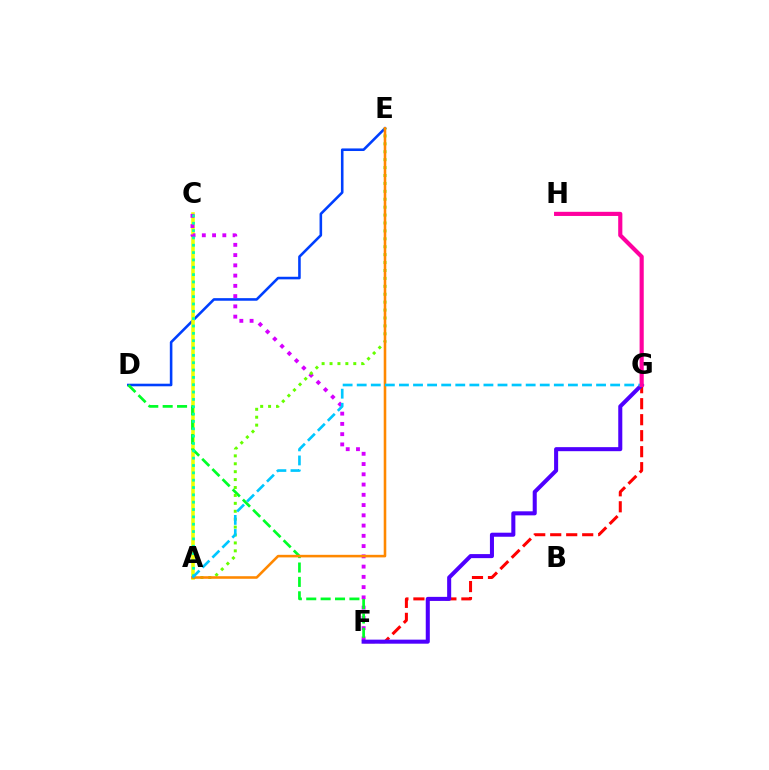{('D', 'E'): [{'color': '#003fff', 'line_style': 'solid', 'thickness': 1.86}], ('A', 'C'): [{'color': '#eeff00', 'line_style': 'solid', 'thickness': 2.56}, {'color': '#00ffaf', 'line_style': 'dotted', 'thickness': 1.99}], ('F', 'G'): [{'color': '#ff0000', 'line_style': 'dashed', 'thickness': 2.17}, {'color': '#4f00ff', 'line_style': 'solid', 'thickness': 2.91}], ('C', 'F'): [{'color': '#d600ff', 'line_style': 'dotted', 'thickness': 2.79}], ('D', 'F'): [{'color': '#00ff27', 'line_style': 'dashed', 'thickness': 1.95}], ('A', 'E'): [{'color': '#66ff00', 'line_style': 'dotted', 'thickness': 2.15}, {'color': '#ff8800', 'line_style': 'solid', 'thickness': 1.85}], ('A', 'G'): [{'color': '#00c7ff', 'line_style': 'dashed', 'thickness': 1.91}], ('G', 'H'): [{'color': '#ff00a0', 'line_style': 'solid', 'thickness': 2.98}]}